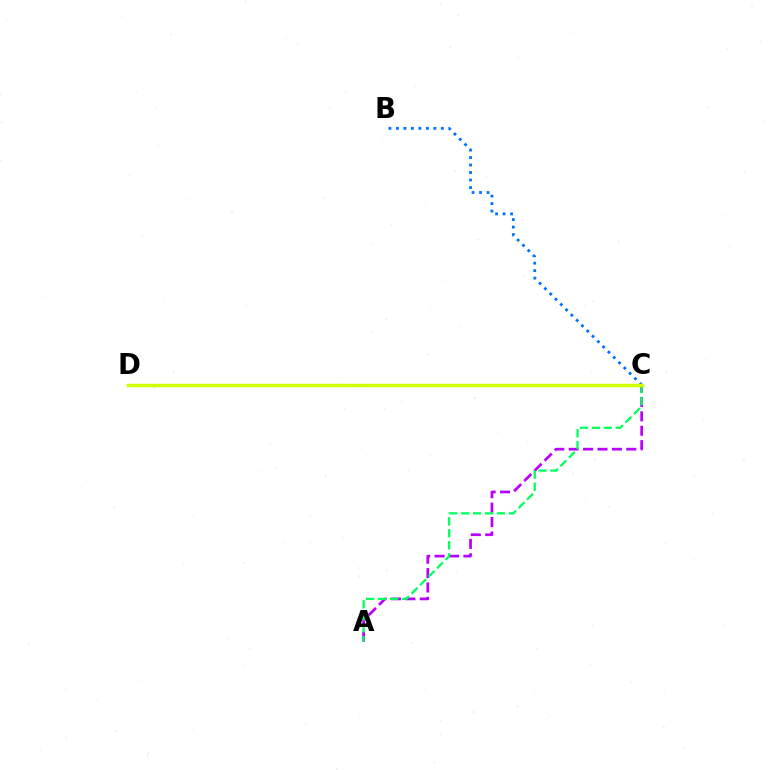{('A', 'C'): [{'color': '#b900ff', 'line_style': 'dashed', 'thickness': 1.96}, {'color': '#00ff5c', 'line_style': 'dashed', 'thickness': 1.62}], ('C', 'D'): [{'color': '#ff0000', 'line_style': 'dotted', 'thickness': 1.86}, {'color': '#d1ff00', 'line_style': 'solid', 'thickness': 2.52}], ('B', 'C'): [{'color': '#0074ff', 'line_style': 'dotted', 'thickness': 2.03}]}